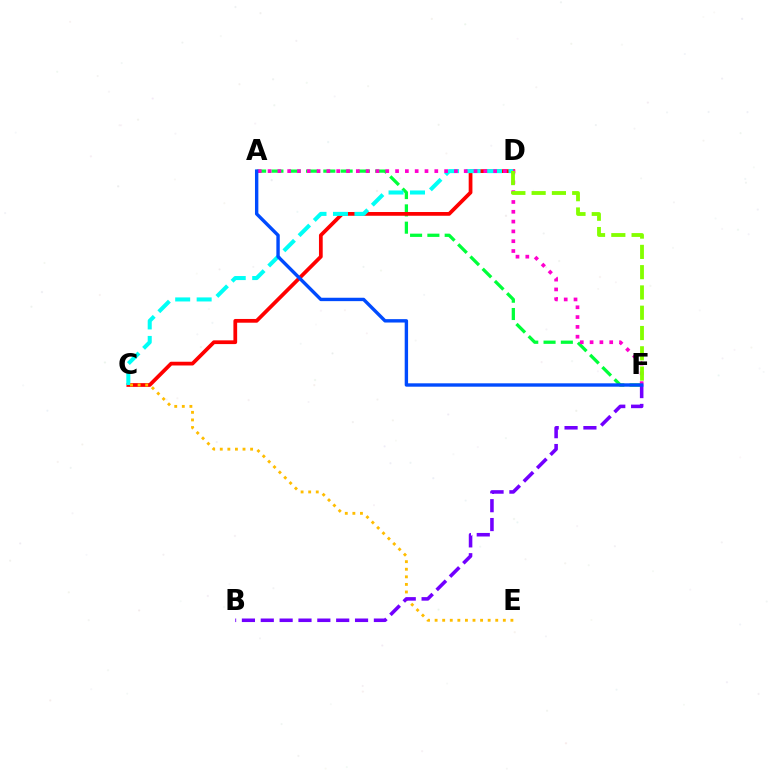{('A', 'F'): [{'color': '#00ff39', 'line_style': 'dashed', 'thickness': 2.35}, {'color': '#ff00cf', 'line_style': 'dotted', 'thickness': 2.67}, {'color': '#004bff', 'line_style': 'solid', 'thickness': 2.44}], ('C', 'D'): [{'color': '#ff0000', 'line_style': 'solid', 'thickness': 2.69}, {'color': '#00fff6', 'line_style': 'dashed', 'thickness': 2.92}], ('C', 'E'): [{'color': '#ffbd00', 'line_style': 'dotted', 'thickness': 2.06}], ('B', 'F'): [{'color': '#7200ff', 'line_style': 'dashed', 'thickness': 2.56}], ('D', 'F'): [{'color': '#84ff00', 'line_style': 'dashed', 'thickness': 2.76}]}